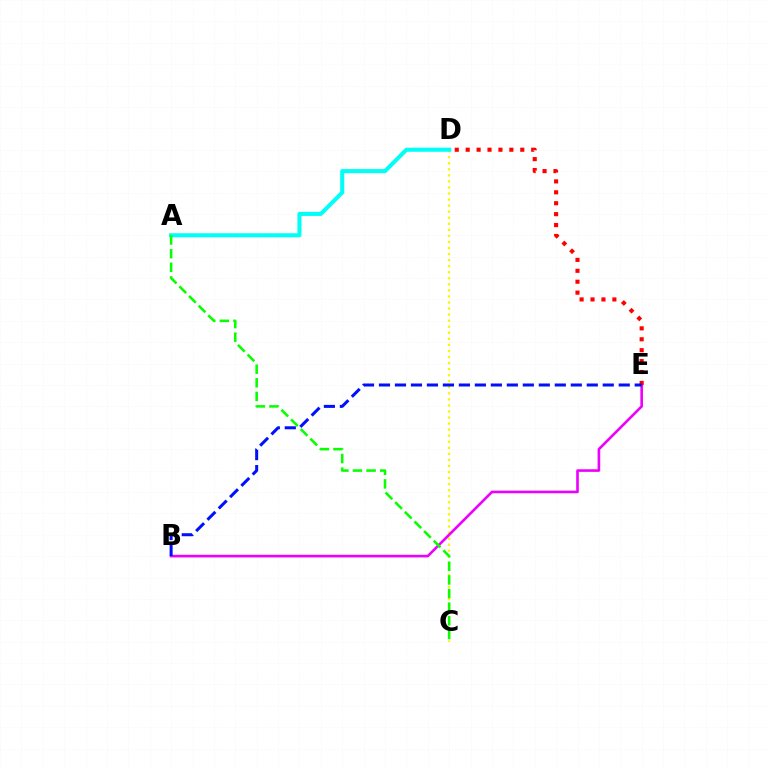{('C', 'D'): [{'color': '#fcf500', 'line_style': 'dotted', 'thickness': 1.64}], ('A', 'D'): [{'color': '#00fff6', 'line_style': 'solid', 'thickness': 2.93}], ('B', 'E'): [{'color': '#ee00ff', 'line_style': 'solid', 'thickness': 1.89}, {'color': '#0010ff', 'line_style': 'dashed', 'thickness': 2.17}], ('D', 'E'): [{'color': '#ff0000', 'line_style': 'dotted', 'thickness': 2.97}], ('A', 'C'): [{'color': '#08ff00', 'line_style': 'dashed', 'thickness': 1.85}]}